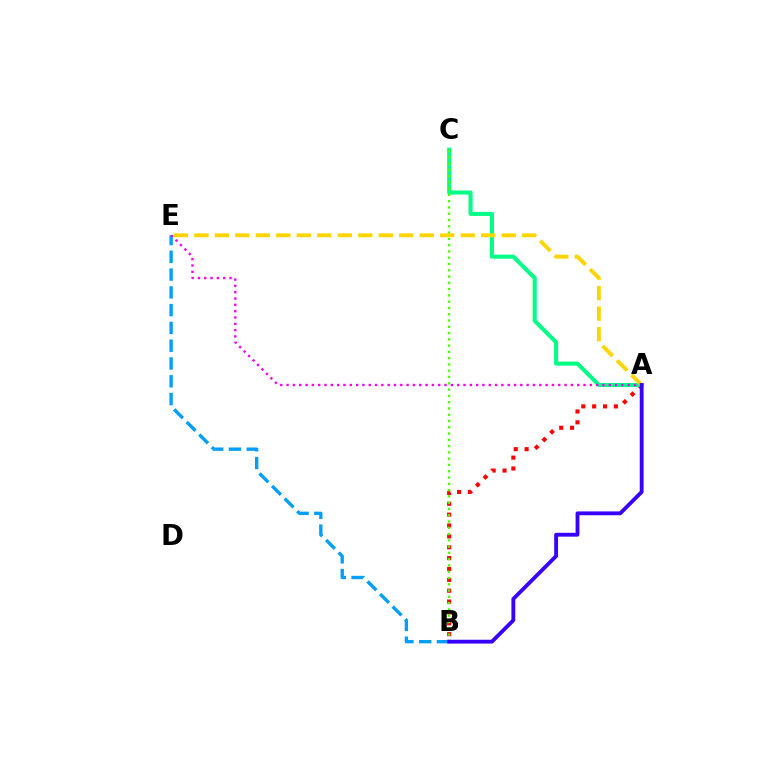{('A', 'B'): [{'color': '#ff0000', 'line_style': 'dotted', 'thickness': 2.95}, {'color': '#3700ff', 'line_style': 'solid', 'thickness': 2.76}], ('A', 'C'): [{'color': '#00ff86', 'line_style': 'solid', 'thickness': 2.93}], ('B', 'E'): [{'color': '#009eff', 'line_style': 'dashed', 'thickness': 2.42}], ('B', 'C'): [{'color': '#4fff00', 'line_style': 'dotted', 'thickness': 1.71}], ('A', 'E'): [{'color': '#ff00ed', 'line_style': 'dotted', 'thickness': 1.72}, {'color': '#ffd500', 'line_style': 'dashed', 'thickness': 2.78}]}